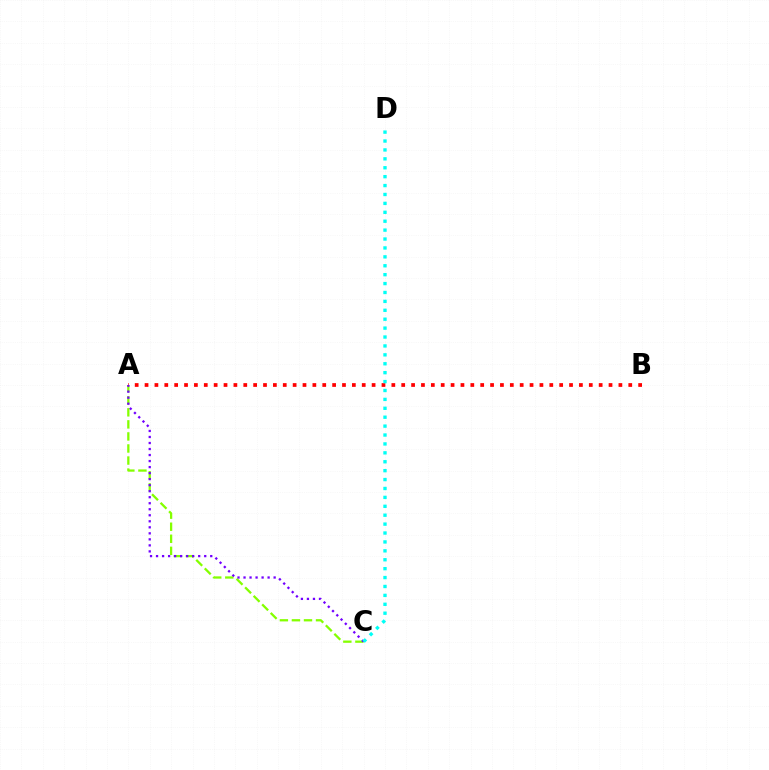{('A', 'C'): [{'color': '#84ff00', 'line_style': 'dashed', 'thickness': 1.64}, {'color': '#7200ff', 'line_style': 'dotted', 'thickness': 1.64}], ('A', 'B'): [{'color': '#ff0000', 'line_style': 'dotted', 'thickness': 2.68}], ('C', 'D'): [{'color': '#00fff6', 'line_style': 'dotted', 'thickness': 2.42}]}